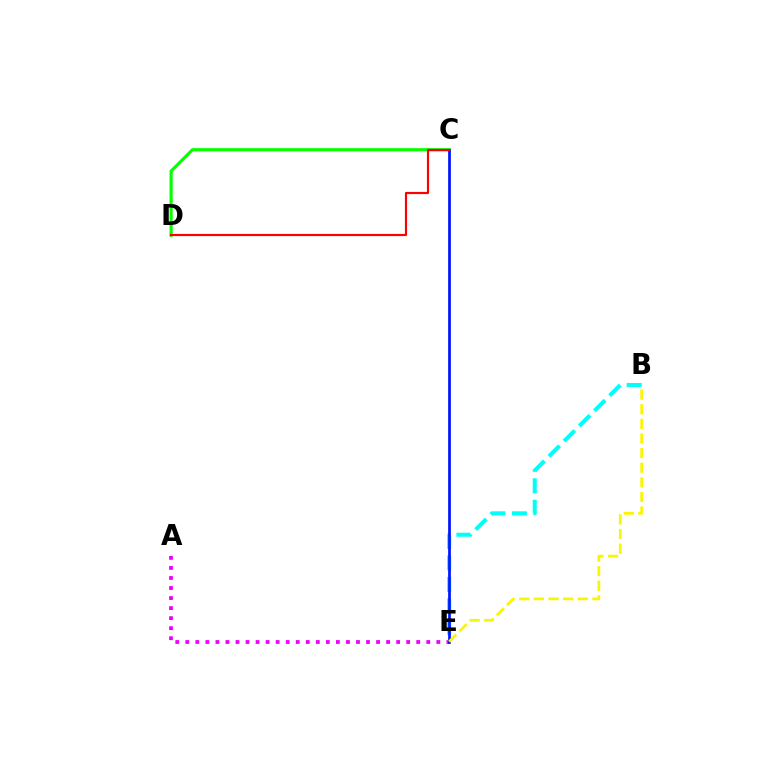{('B', 'E'): [{'color': '#00fff6', 'line_style': 'dashed', 'thickness': 2.91}, {'color': '#fcf500', 'line_style': 'dashed', 'thickness': 1.99}], ('C', 'D'): [{'color': '#08ff00', 'line_style': 'solid', 'thickness': 2.28}, {'color': '#ff0000', 'line_style': 'solid', 'thickness': 1.56}], ('A', 'E'): [{'color': '#ee00ff', 'line_style': 'dotted', 'thickness': 2.73}], ('C', 'E'): [{'color': '#0010ff', 'line_style': 'solid', 'thickness': 1.94}]}